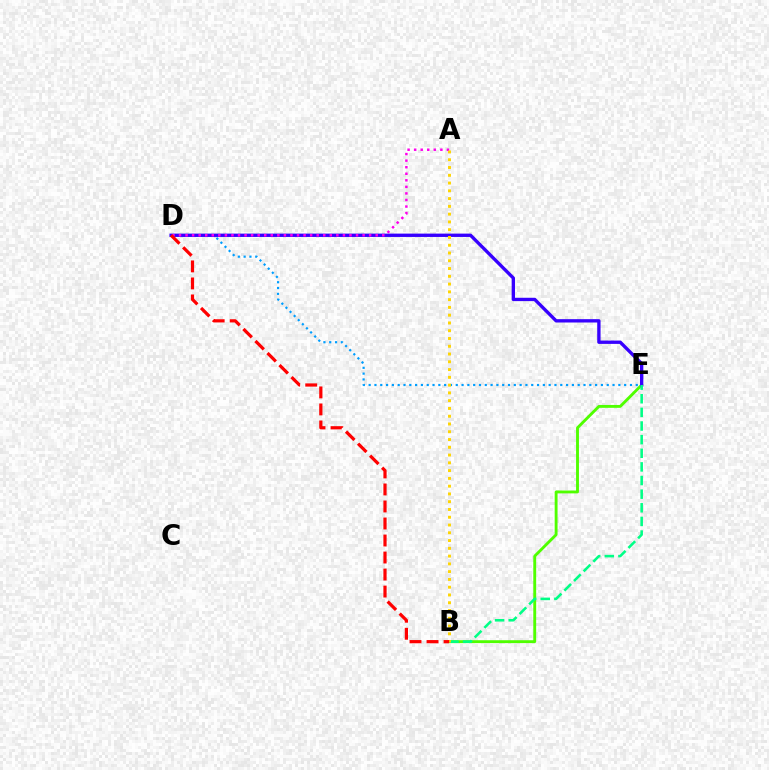{('B', 'E'): [{'color': '#4fff00', 'line_style': 'solid', 'thickness': 2.07}, {'color': '#00ff86', 'line_style': 'dashed', 'thickness': 1.85}], ('D', 'E'): [{'color': '#009eff', 'line_style': 'dotted', 'thickness': 1.58}, {'color': '#3700ff', 'line_style': 'solid', 'thickness': 2.41}], ('A', 'D'): [{'color': '#ff00ed', 'line_style': 'dotted', 'thickness': 1.78}], ('A', 'B'): [{'color': '#ffd500', 'line_style': 'dotted', 'thickness': 2.11}], ('B', 'D'): [{'color': '#ff0000', 'line_style': 'dashed', 'thickness': 2.31}]}